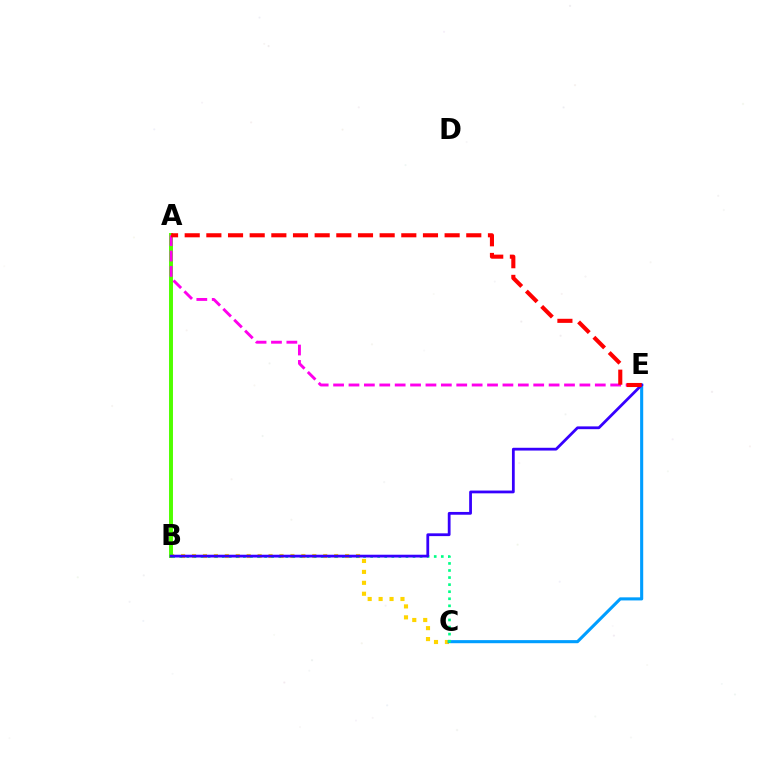{('B', 'C'): [{'color': '#ffd500', 'line_style': 'dotted', 'thickness': 2.97}, {'color': '#00ff86', 'line_style': 'dotted', 'thickness': 1.92}], ('C', 'E'): [{'color': '#009eff', 'line_style': 'solid', 'thickness': 2.23}], ('A', 'B'): [{'color': '#4fff00', 'line_style': 'solid', 'thickness': 2.84}], ('A', 'E'): [{'color': '#ff00ed', 'line_style': 'dashed', 'thickness': 2.09}, {'color': '#ff0000', 'line_style': 'dashed', 'thickness': 2.94}], ('B', 'E'): [{'color': '#3700ff', 'line_style': 'solid', 'thickness': 2.0}]}